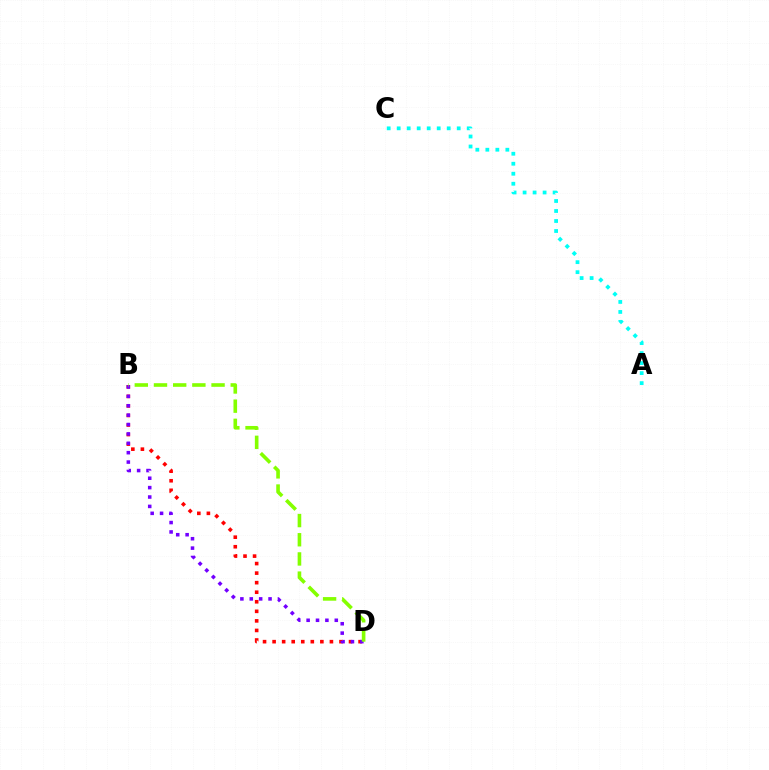{('B', 'D'): [{'color': '#ff0000', 'line_style': 'dotted', 'thickness': 2.6}, {'color': '#7200ff', 'line_style': 'dotted', 'thickness': 2.55}, {'color': '#84ff00', 'line_style': 'dashed', 'thickness': 2.61}], ('A', 'C'): [{'color': '#00fff6', 'line_style': 'dotted', 'thickness': 2.72}]}